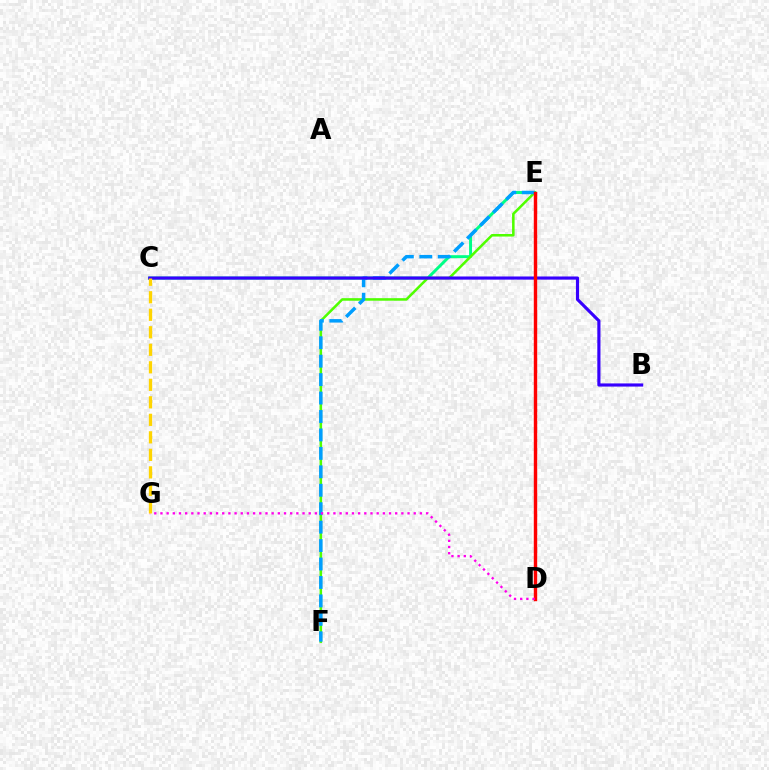{('C', 'E'): [{'color': '#00ff86', 'line_style': 'solid', 'thickness': 2.12}], ('E', 'F'): [{'color': '#4fff00', 'line_style': 'solid', 'thickness': 1.83}, {'color': '#009eff', 'line_style': 'dashed', 'thickness': 2.51}], ('B', 'C'): [{'color': '#3700ff', 'line_style': 'solid', 'thickness': 2.27}], ('D', 'E'): [{'color': '#ff0000', 'line_style': 'solid', 'thickness': 2.46}], ('D', 'G'): [{'color': '#ff00ed', 'line_style': 'dotted', 'thickness': 1.68}], ('C', 'G'): [{'color': '#ffd500', 'line_style': 'dashed', 'thickness': 2.38}]}